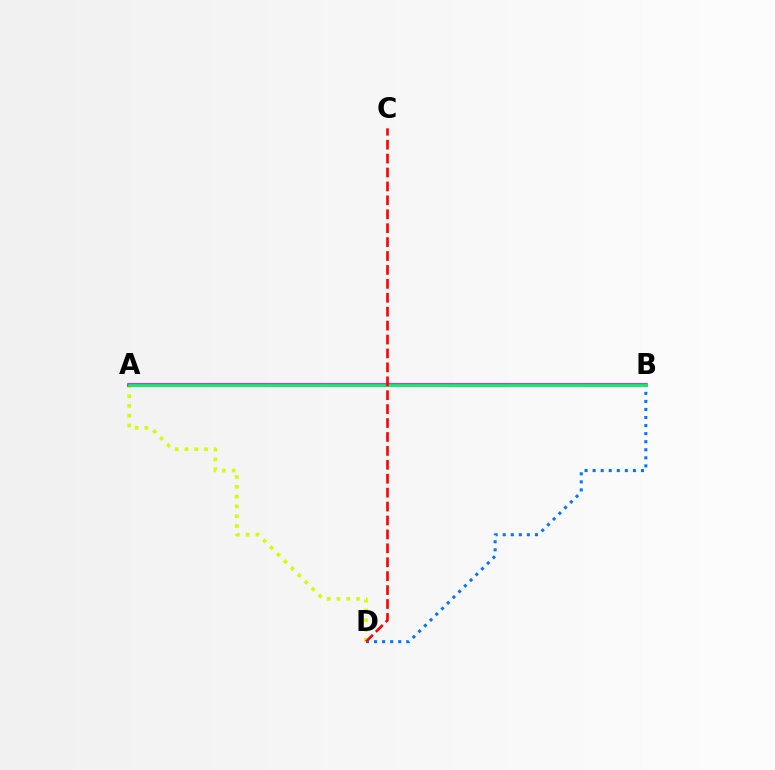{('B', 'D'): [{'color': '#0074ff', 'line_style': 'dotted', 'thickness': 2.19}], ('A', 'D'): [{'color': '#d1ff00', 'line_style': 'dotted', 'thickness': 2.66}], ('A', 'B'): [{'color': '#b900ff', 'line_style': 'solid', 'thickness': 2.57}, {'color': '#00ff5c', 'line_style': 'solid', 'thickness': 1.93}], ('C', 'D'): [{'color': '#ff0000', 'line_style': 'dashed', 'thickness': 1.89}]}